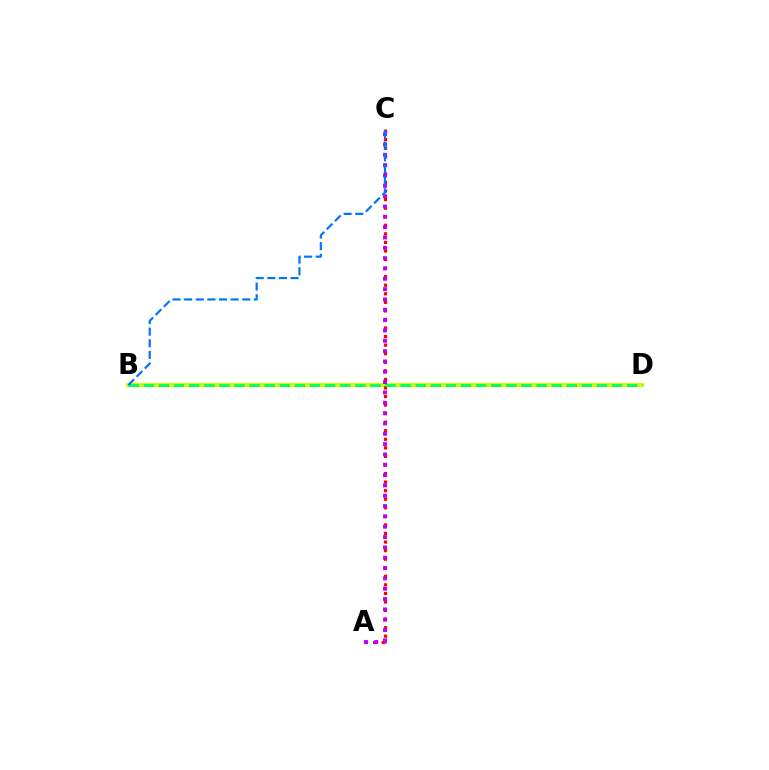{('B', 'D'): [{'color': '#d1ff00', 'line_style': 'solid', 'thickness': 2.92}, {'color': '#00ff5c', 'line_style': 'dashed', 'thickness': 2.05}], ('A', 'C'): [{'color': '#ff0000', 'line_style': 'dotted', 'thickness': 2.33}, {'color': '#b900ff', 'line_style': 'dotted', 'thickness': 2.81}], ('B', 'C'): [{'color': '#0074ff', 'line_style': 'dashed', 'thickness': 1.58}]}